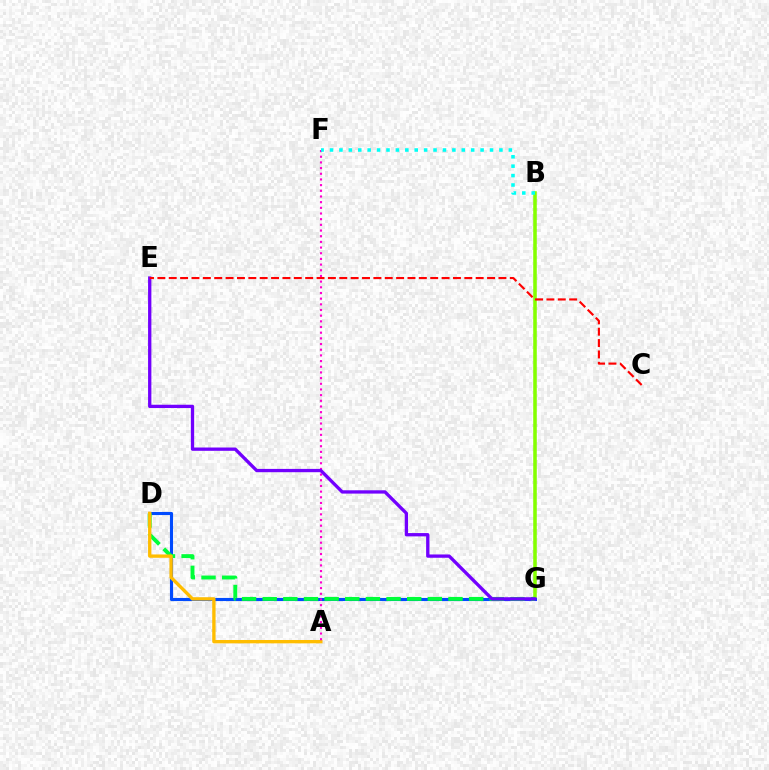{('B', 'G'): [{'color': '#84ff00', 'line_style': 'solid', 'thickness': 2.56}], ('D', 'G'): [{'color': '#004bff', 'line_style': 'solid', 'thickness': 2.24}, {'color': '#00ff39', 'line_style': 'dashed', 'thickness': 2.8}], ('A', 'D'): [{'color': '#ffbd00', 'line_style': 'solid', 'thickness': 2.4}], ('A', 'F'): [{'color': '#ff00cf', 'line_style': 'dotted', 'thickness': 1.54}], ('E', 'G'): [{'color': '#7200ff', 'line_style': 'solid', 'thickness': 2.38}], ('C', 'E'): [{'color': '#ff0000', 'line_style': 'dashed', 'thickness': 1.54}], ('B', 'F'): [{'color': '#00fff6', 'line_style': 'dotted', 'thickness': 2.56}]}